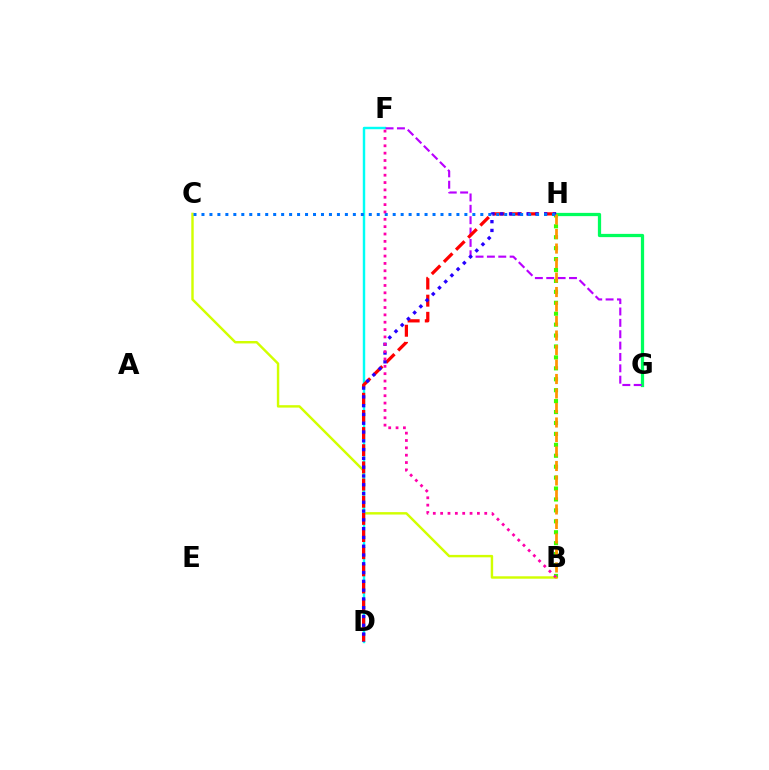{('B', 'C'): [{'color': '#d1ff00', 'line_style': 'solid', 'thickness': 1.75}], ('G', 'H'): [{'color': '#00ff5c', 'line_style': 'solid', 'thickness': 2.34}], ('D', 'F'): [{'color': '#00fff6', 'line_style': 'solid', 'thickness': 1.76}], ('F', 'G'): [{'color': '#b900ff', 'line_style': 'dashed', 'thickness': 1.54}], ('D', 'H'): [{'color': '#ff0000', 'line_style': 'dashed', 'thickness': 2.33}, {'color': '#2500ff', 'line_style': 'dotted', 'thickness': 2.39}], ('B', 'H'): [{'color': '#3dff00', 'line_style': 'dotted', 'thickness': 2.97}, {'color': '#ff9400', 'line_style': 'dashed', 'thickness': 1.97}], ('C', 'H'): [{'color': '#0074ff', 'line_style': 'dotted', 'thickness': 2.16}], ('B', 'F'): [{'color': '#ff00ac', 'line_style': 'dotted', 'thickness': 2.0}]}